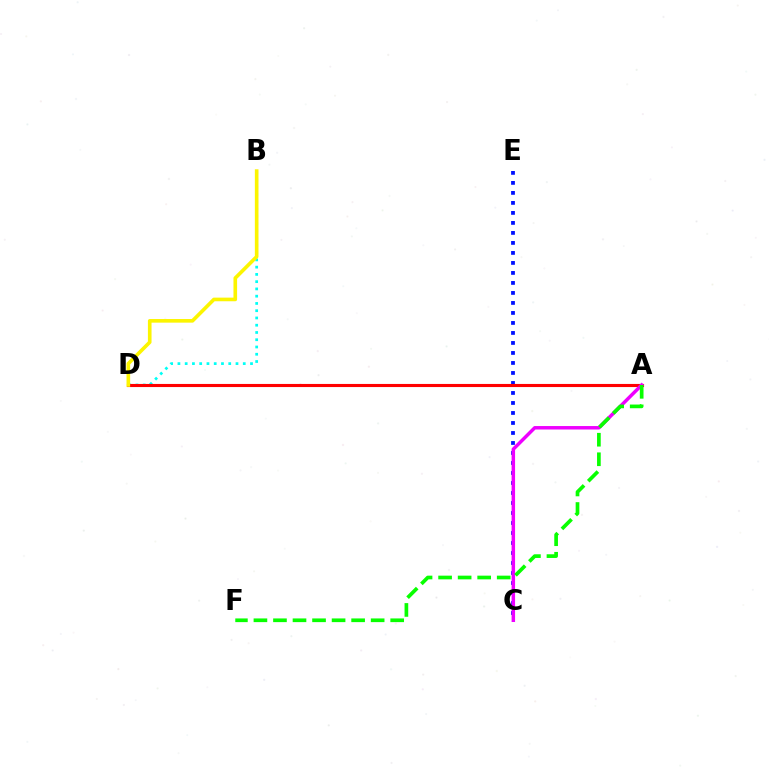{('B', 'D'): [{'color': '#00fff6', 'line_style': 'dotted', 'thickness': 1.97}, {'color': '#fcf500', 'line_style': 'solid', 'thickness': 2.61}], ('C', 'E'): [{'color': '#0010ff', 'line_style': 'dotted', 'thickness': 2.72}], ('A', 'D'): [{'color': '#ff0000', 'line_style': 'solid', 'thickness': 2.24}], ('A', 'C'): [{'color': '#ee00ff', 'line_style': 'solid', 'thickness': 2.5}], ('A', 'F'): [{'color': '#08ff00', 'line_style': 'dashed', 'thickness': 2.65}]}